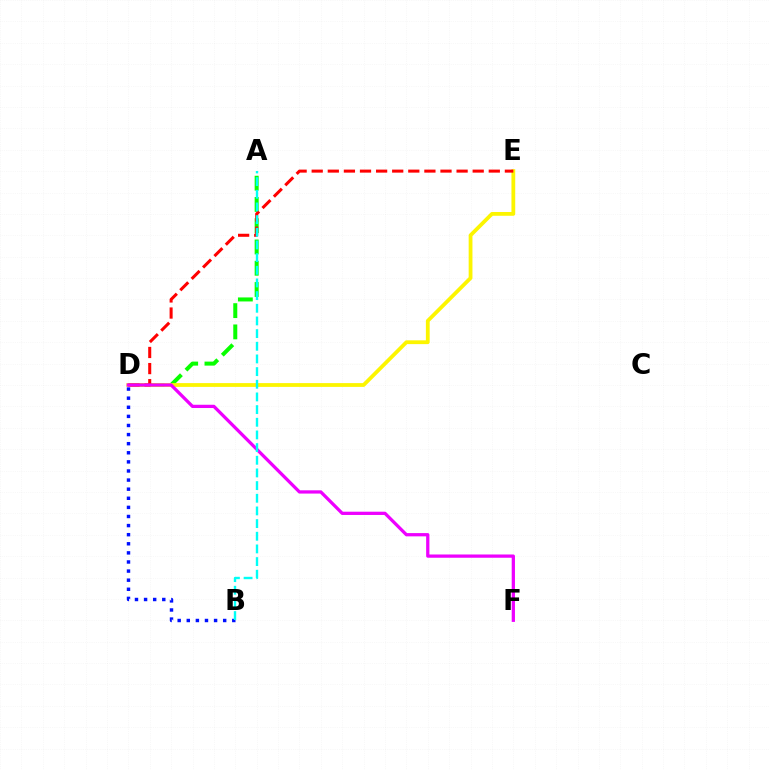{('A', 'D'): [{'color': '#08ff00', 'line_style': 'dashed', 'thickness': 2.89}], ('D', 'E'): [{'color': '#fcf500', 'line_style': 'solid', 'thickness': 2.73}, {'color': '#ff0000', 'line_style': 'dashed', 'thickness': 2.19}], ('B', 'D'): [{'color': '#0010ff', 'line_style': 'dotted', 'thickness': 2.47}], ('D', 'F'): [{'color': '#ee00ff', 'line_style': 'solid', 'thickness': 2.35}], ('A', 'B'): [{'color': '#00fff6', 'line_style': 'dashed', 'thickness': 1.72}]}